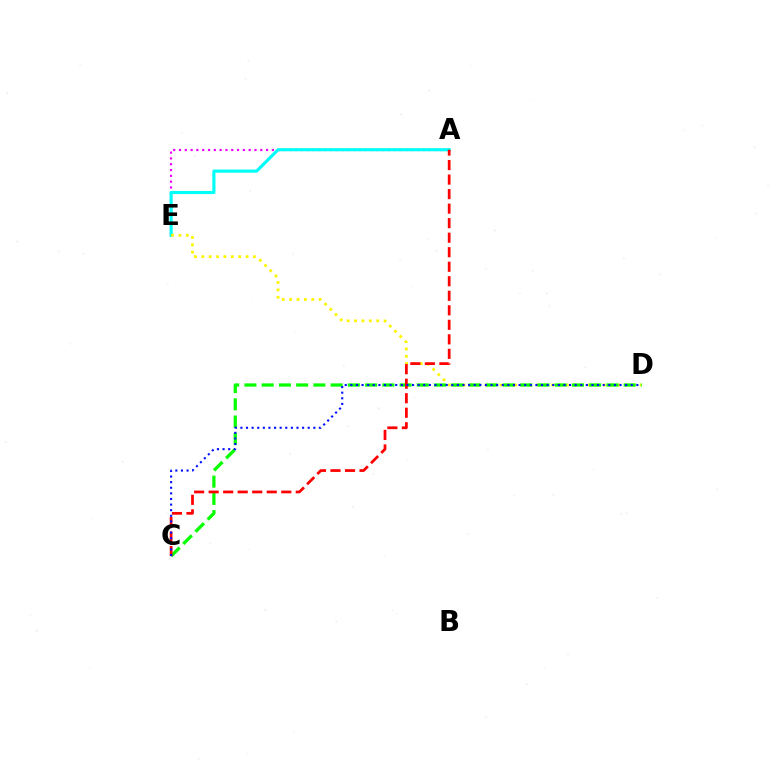{('A', 'E'): [{'color': '#ee00ff', 'line_style': 'dotted', 'thickness': 1.58}, {'color': '#00fff6', 'line_style': 'solid', 'thickness': 2.25}], ('D', 'E'): [{'color': '#fcf500', 'line_style': 'dotted', 'thickness': 2.01}], ('C', 'D'): [{'color': '#08ff00', 'line_style': 'dashed', 'thickness': 2.34}, {'color': '#0010ff', 'line_style': 'dotted', 'thickness': 1.52}], ('A', 'C'): [{'color': '#ff0000', 'line_style': 'dashed', 'thickness': 1.97}]}